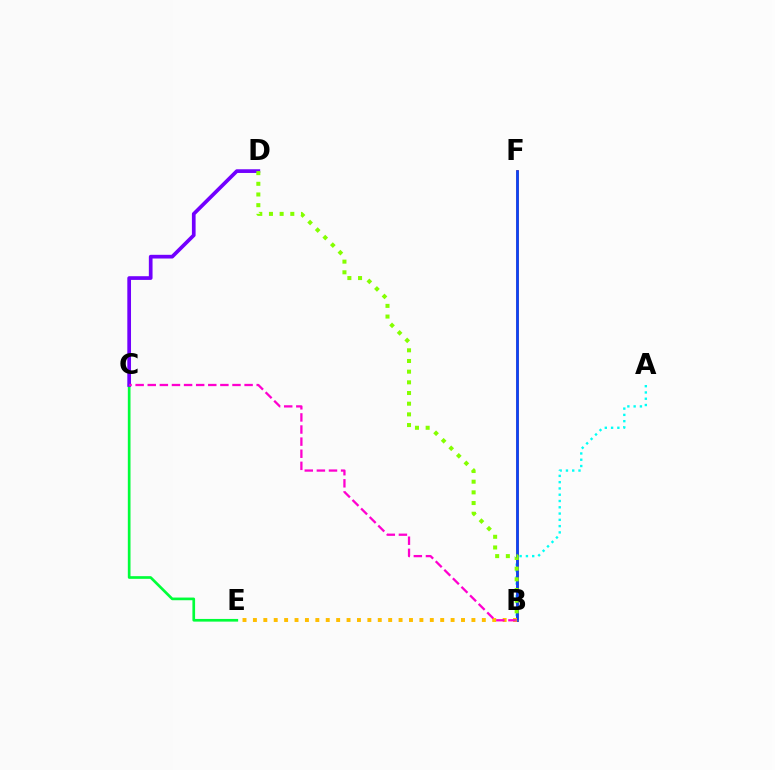{('A', 'B'): [{'color': '#00fff6', 'line_style': 'dotted', 'thickness': 1.71}], ('B', 'F'): [{'color': '#ff0000', 'line_style': 'solid', 'thickness': 1.9}, {'color': '#004bff', 'line_style': 'solid', 'thickness': 1.9}], ('C', 'E'): [{'color': '#00ff39', 'line_style': 'solid', 'thickness': 1.93}], ('B', 'E'): [{'color': '#ffbd00', 'line_style': 'dotted', 'thickness': 2.83}], ('C', 'D'): [{'color': '#7200ff', 'line_style': 'solid', 'thickness': 2.66}], ('B', 'C'): [{'color': '#ff00cf', 'line_style': 'dashed', 'thickness': 1.64}], ('B', 'D'): [{'color': '#84ff00', 'line_style': 'dotted', 'thickness': 2.9}]}